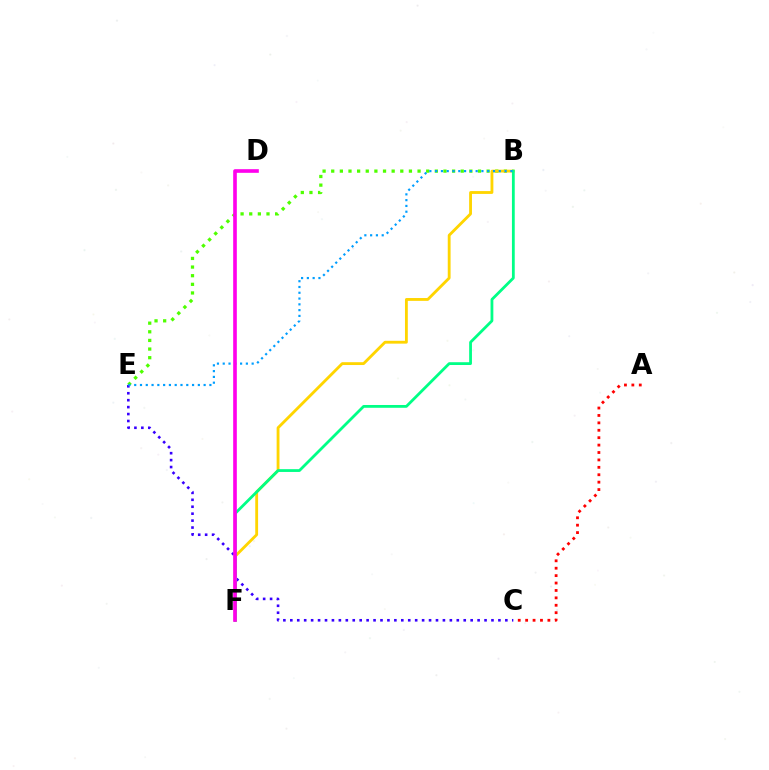{('C', 'E'): [{'color': '#3700ff', 'line_style': 'dotted', 'thickness': 1.88}], ('B', 'E'): [{'color': '#4fff00', 'line_style': 'dotted', 'thickness': 2.35}, {'color': '#009eff', 'line_style': 'dotted', 'thickness': 1.57}], ('B', 'F'): [{'color': '#ffd500', 'line_style': 'solid', 'thickness': 2.04}, {'color': '#00ff86', 'line_style': 'solid', 'thickness': 2.01}], ('A', 'C'): [{'color': '#ff0000', 'line_style': 'dotted', 'thickness': 2.01}], ('D', 'F'): [{'color': '#ff00ed', 'line_style': 'solid', 'thickness': 2.62}]}